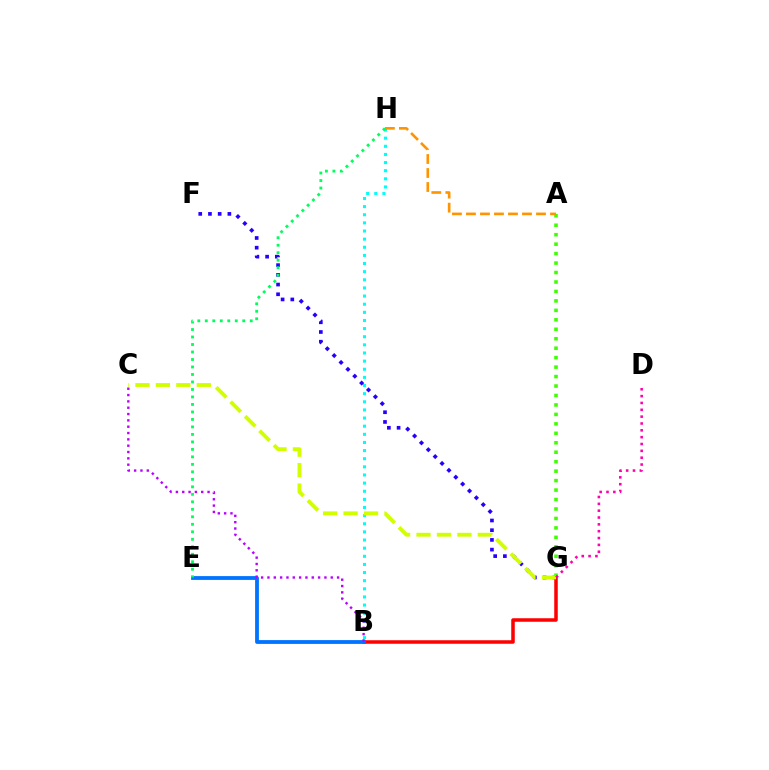{('B', 'G'): [{'color': '#ff0000', 'line_style': 'solid', 'thickness': 2.53}], ('B', 'E'): [{'color': '#0074ff', 'line_style': 'solid', 'thickness': 2.74}], ('B', 'H'): [{'color': '#00fff6', 'line_style': 'dotted', 'thickness': 2.21}], ('F', 'G'): [{'color': '#2500ff', 'line_style': 'dotted', 'thickness': 2.64}], ('E', 'H'): [{'color': '#00ff5c', 'line_style': 'dotted', 'thickness': 2.04}], ('A', 'G'): [{'color': '#3dff00', 'line_style': 'dotted', 'thickness': 2.57}], ('C', 'G'): [{'color': '#d1ff00', 'line_style': 'dashed', 'thickness': 2.78}], ('B', 'C'): [{'color': '#b900ff', 'line_style': 'dotted', 'thickness': 1.72}], ('A', 'H'): [{'color': '#ff9400', 'line_style': 'dashed', 'thickness': 1.9}], ('D', 'G'): [{'color': '#ff00ac', 'line_style': 'dotted', 'thickness': 1.86}]}